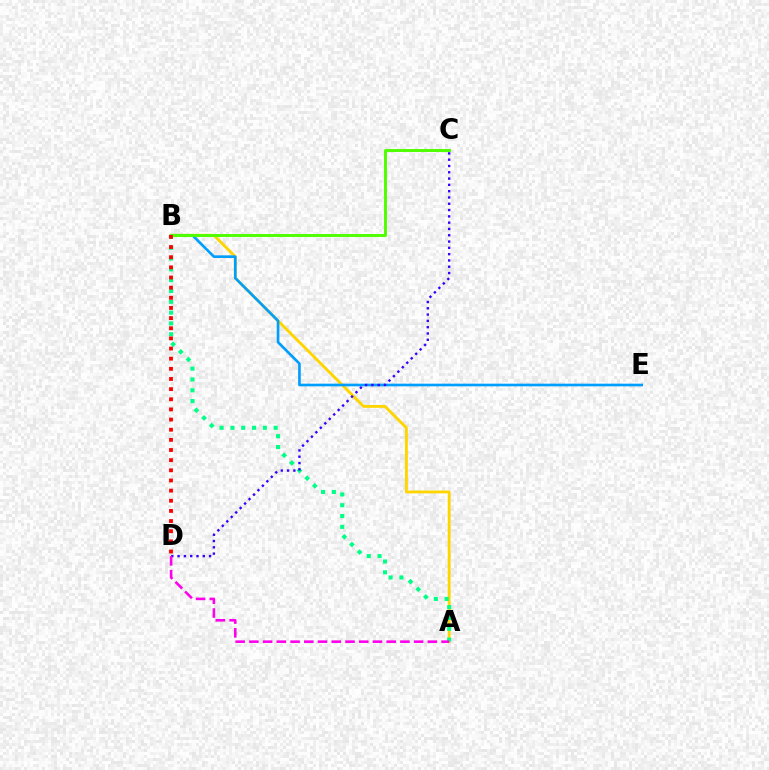{('A', 'B'): [{'color': '#ffd500', 'line_style': 'solid', 'thickness': 2.07}, {'color': '#00ff86', 'line_style': 'dotted', 'thickness': 2.94}], ('B', 'E'): [{'color': '#009eff', 'line_style': 'solid', 'thickness': 1.91}], ('B', 'C'): [{'color': '#4fff00', 'line_style': 'solid', 'thickness': 2.11}], ('B', 'D'): [{'color': '#ff0000', 'line_style': 'dotted', 'thickness': 2.76}], ('C', 'D'): [{'color': '#3700ff', 'line_style': 'dotted', 'thickness': 1.71}], ('A', 'D'): [{'color': '#ff00ed', 'line_style': 'dashed', 'thickness': 1.87}]}